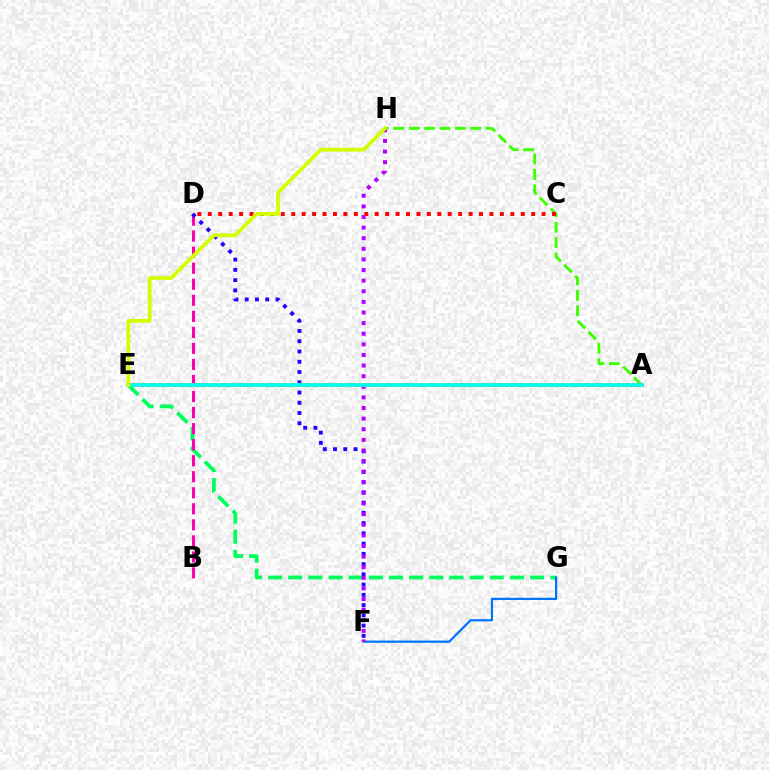{('E', 'G'): [{'color': '#00ff5c', 'line_style': 'dashed', 'thickness': 2.74}], ('A', 'H'): [{'color': '#3dff00', 'line_style': 'dashed', 'thickness': 2.09}], ('B', 'D'): [{'color': '#ff00ac', 'line_style': 'dashed', 'thickness': 2.18}], ('D', 'F'): [{'color': '#2500ff', 'line_style': 'dotted', 'thickness': 2.79}], ('F', 'G'): [{'color': '#0074ff', 'line_style': 'solid', 'thickness': 1.6}], ('A', 'E'): [{'color': '#ff9400', 'line_style': 'solid', 'thickness': 2.75}, {'color': '#00fff6', 'line_style': 'solid', 'thickness': 2.62}], ('F', 'H'): [{'color': '#b900ff', 'line_style': 'dotted', 'thickness': 2.88}], ('C', 'D'): [{'color': '#ff0000', 'line_style': 'dotted', 'thickness': 2.83}], ('E', 'H'): [{'color': '#d1ff00', 'line_style': 'solid', 'thickness': 2.68}]}